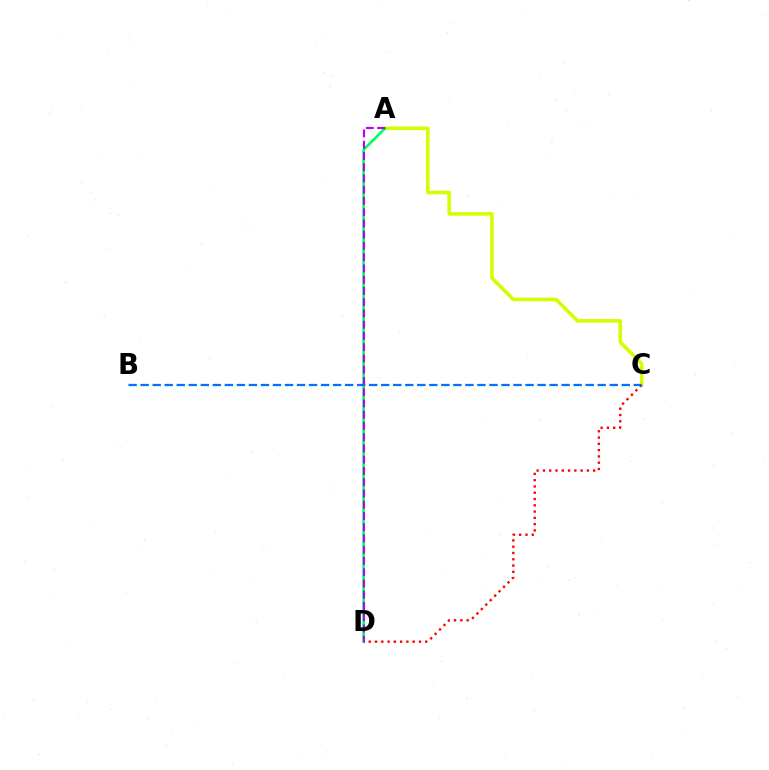{('A', 'C'): [{'color': '#d1ff00', 'line_style': 'solid', 'thickness': 2.57}], ('A', 'D'): [{'color': '#00ff5c', 'line_style': 'solid', 'thickness': 1.9}, {'color': '#b900ff', 'line_style': 'dashed', 'thickness': 1.53}], ('C', 'D'): [{'color': '#ff0000', 'line_style': 'dotted', 'thickness': 1.71}], ('B', 'C'): [{'color': '#0074ff', 'line_style': 'dashed', 'thickness': 1.63}]}